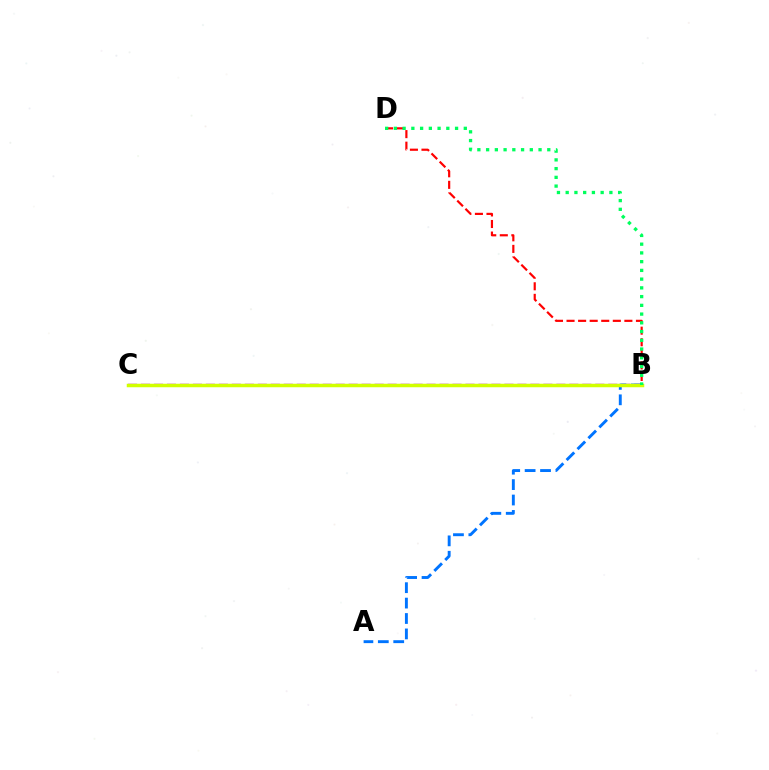{('B', 'C'): [{'color': '#b900ff', 'line_style': 'dashed', 'thickness': 1.76}, {'color': '#d1ff00', 'line_style': 'solid', 'thickness': 2.52}], ('A', 'B'): [{'color': '#0074ff', 'line_style': 'dashed', 'thickness': 2.09}], ('B', 'D'): [{'color': '#ff0000', 'line_style': 'dashed', 'thickness': 1.57}, {'color': '#00ff5c', 'line_style': 'dotted', 'thickness': 2.37}]}